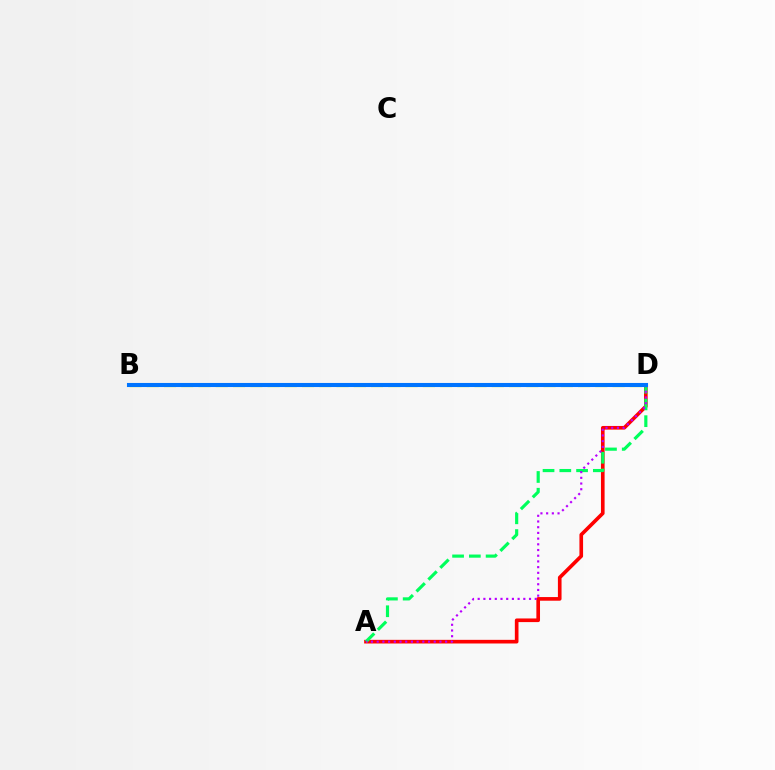{('B', 'D'): [{'color': '#d1ff00', 'line_style': 'dashed', 'thickness': 2.34}, {'color': '#0074ff', 'line_style': 'solid', 'thickness': 2.94}], ('A', 'D'): [{'color': '#ff0000', 'line_style': 'solid', 'thickness': 2.62}, {'color': '#00ff5c', 'line_style': 'dashed', 'thickness': 2.28}, {'color': '#b900ff', 'line_style': 'dotted', 'thickness': 1.55}]}